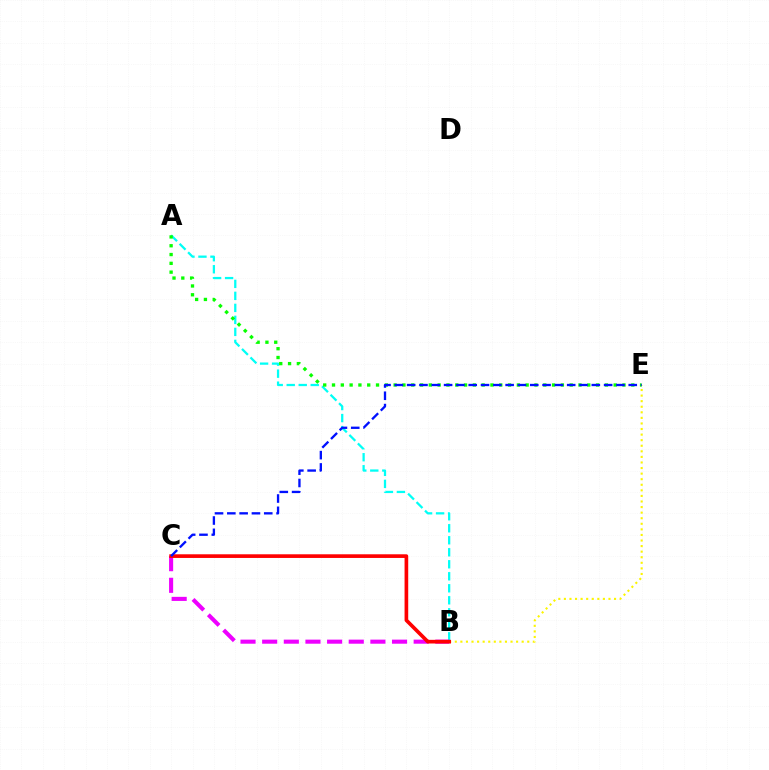{('B', 'E'): [{'color': '#fcf500', 'line_style': 'dotted', 'thickness': 1.51}], ('A', 'B'): [{'color': '#00fff6', 'line_style': 'dashed', 'thickness': 1.63}], ('B', 'C'): [{'color': '#ee00ff', 'line_style': 'dashed', 'thickness': 2.94}, {'color': '#ff0000', 'line_style': 'solid', 'thickness': 2.64}], ('A', 'E'): [{'color': '#08ff00', 'line_style': 'dotted', 'thickness': 2.39}], ('C', 'E'): [{'color': '#0010ff', 'line_style': 'dashed', 'thickness': 1.67}]}